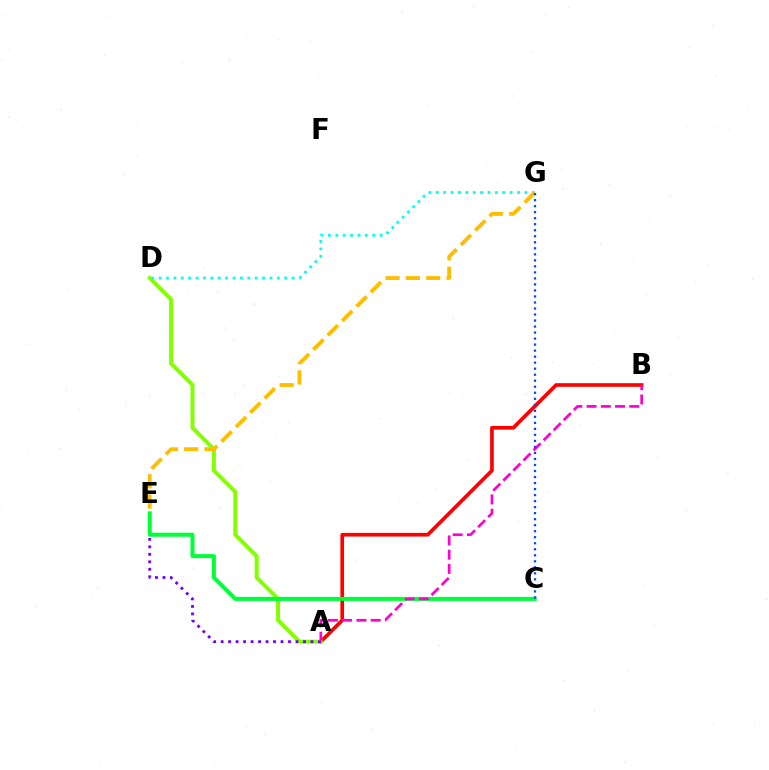{('A', 'B'): [{'color': '#ff0000', 'line_style': 'solid', 'thickness': 2.64}, {'color': '#ff00cf', 'line_style': 'dashed', 'thickness': 1.94}], ('A', 'D'): [{'color': '#84ff00', 'line_style': 'solid', 'thickness': 2.86}], ('D', 'G'): [{'color': '#00fff6', 'line_style': 'dotted', 'thickness': 2.01}], ('A', 'E'): [{'color': '#7200ff', 'line_style': 'dotted', 'thickness': 2.03}], ('E', 'G'): [{'color': '#ffbd00', 'line_style': 'dashed', 'thickness': 2.76}], ('C', 'E'): [{'color': '#00ff39', 'line_style': 'solid', 'thickness': 2.88}], ('C', 'G'): [{'color': '#004bff', 'line_style': 'dotted', 'thickness': 1.64}]}